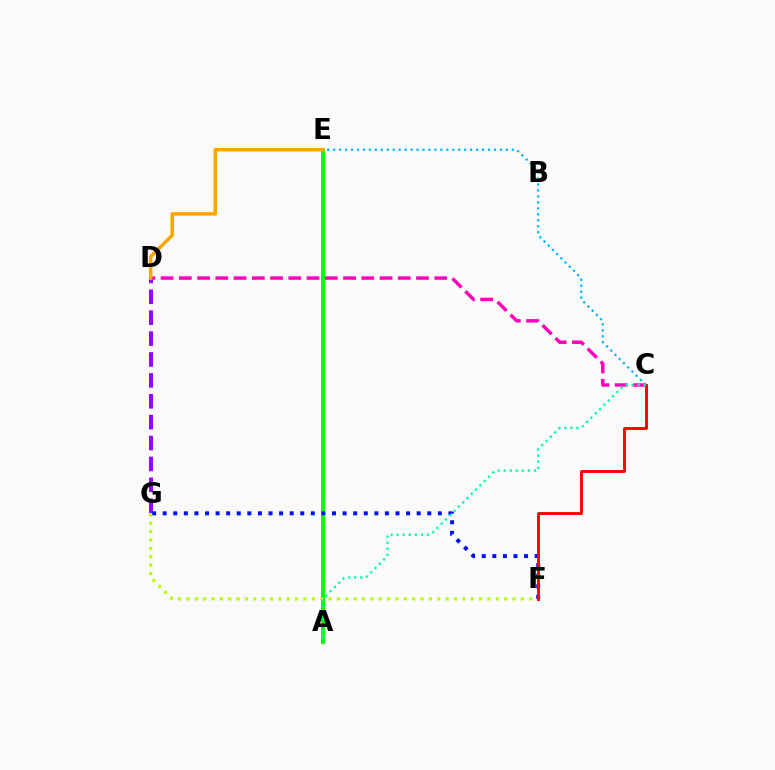{('C', 'E'): [{'color': '#00b5ff', 'line_style': 'dotted', 'thickness': 1.62}], ('C', 'D'): [{'color': '#ff00bd', 'line_style': 'dashed', 'thickness': 2.48}], ('D', 'G'): [{'color': '#9b00ff', 'line_style': 'dashed', 'thickness': 2.84}], ('A', 'E'): [{'color': '#08ff00', 'line_style': 'solid', 'thickness': 2.92}], ('F', 'G'): [{'color': '#0010ff', 'line_style': 'dotted', 'thickness': 2.88}, {'color': '#b3ff00', 'line_style': 'dotted', 'thickness': 2.27}], ('C', 'F'): [{'color': '#ff0000', 'line_style': 'solid', 'thickness': 2.07}], ('A', 'C'): [{'color': '#00ff9d', 'line_style': 'dotted', 'thickness': 1.65}], ('D', 'E'): [{'color': '#ffa500', 'line_style': 'solid', 'thickness': 2.51}]}